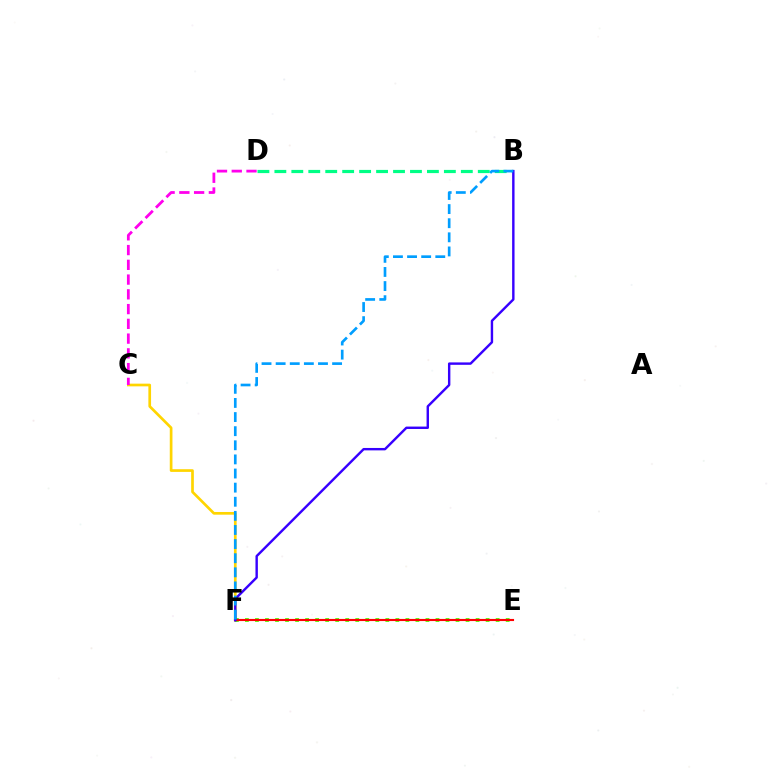{('C', 'F'): [{'color': '#ffd500', 'line_style': 'solid', 'thickness': 1.94}], ('B', 'D'): [{'color': '#00ff86', 'line_style': 'dashed', 'thickness': 2.3}], ('E', 'F'): [{'color': '#4fff00', 'line_style': 'dotted', 'thickness': 2.72}, {'color': '#ff0000', 'line_style': 'solid', 'thickness': 1.53}], ('C', 'D'): [{'color': '#ff00ed', 'line_style': 'dashed', 'thickness': 2.0}], ('B', 'F'): [{'color': '#3700ff', 'line_style': 'solid', 'thickness': 1.74}, {'color': '#009eff', 'line_style': 'dashed', 'thickness': 1.92}]}